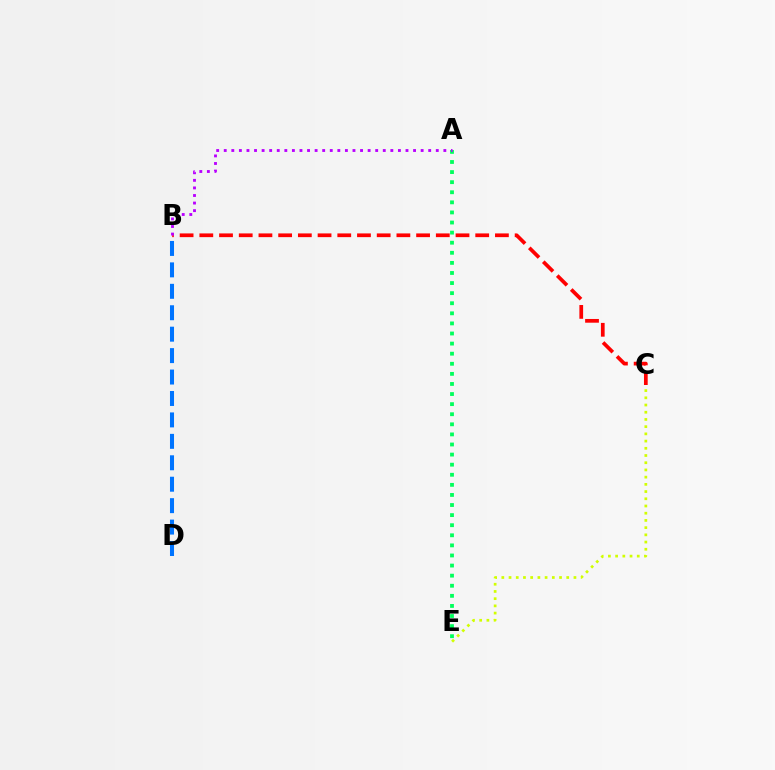{('B', 'C'): [{'color': '#ff0000', 'line_style': 'dashed', 'thickness': 2.68}], ('A', 'E'): [{'color': '#00ff5c', 'line_style': 'dotted', 'thickness': 2.74}], ('C', 'E'): [{'color': '#d1ff00', 'line_style': 'dotted', 'thickness': 1.96}], ('A', 'B'): [{'color': '#b900ff', 'line_style': 'dotted', 'thickness': 2.06}], ('B', 'D'): [{'color': '#0074ff', 'line_style': 'dashed', 'thickness': 2.91}]}